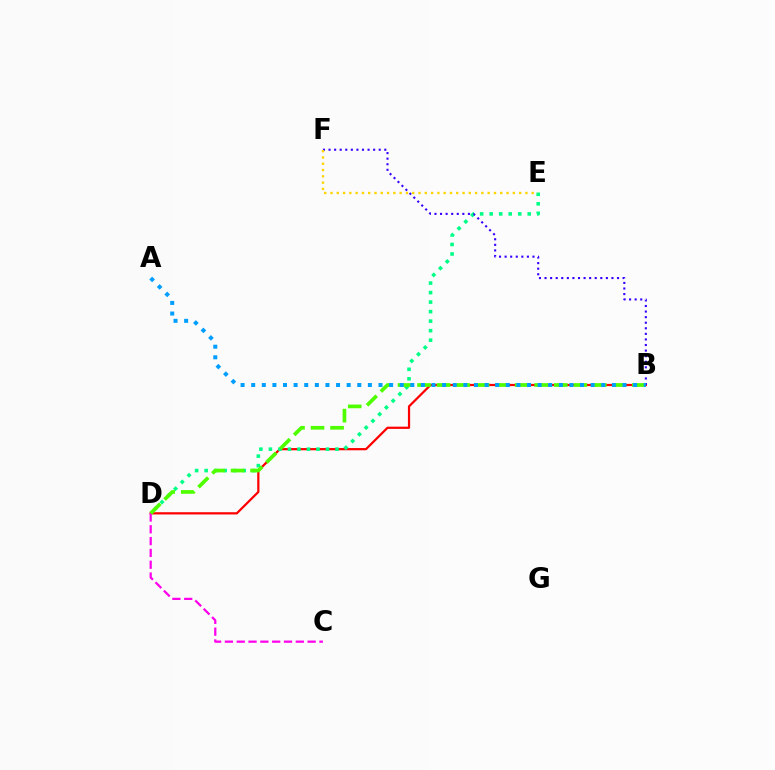{('B', 'D'): [{'color': '#ff0000', 'line_style': 'solid', 'thickness': 1.6}, {'color': '#4fff00', 'line_style': 'dashed', 'thickness': 2.65}], ('C', 'D'): [{'color': '#ff00ed', 'line_style': 'dashed', 'thickness': 1.61}], ('D', 'E'): [{'color': '#00ff86', 'line_style': 'dotted', 'thickness': 2.59}], ('B', 'F'): [{'color': '#3700ff', 'line_style': 'dotted', 'thickness': 1.51}], ('A', 'B'): [{'color': '#009eff', 'line_style': 'dotted', 'thickness': 2.88}], ('E', 'F'): [{'color': '#ffd500', 'line_style': 'dotted', 'thickness': 1.71}]}